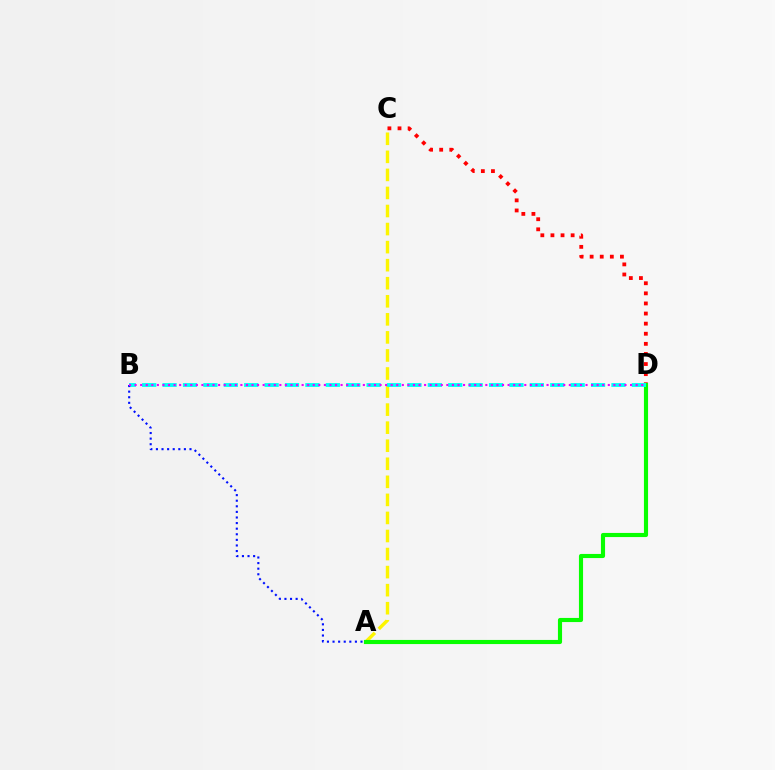{('C', 'D'): [{'color': '#ff0000', 'line_style': 'dotted', 'thickness': 2.74}], ('A', 'C'): [{'color': '#fcf500', 'line_style': 'dashed', 'thickness': 2.45}], ('A', 'D'): [{'color': '#08ff00', 'line_style': 'solid', 'thickness': 2.97}], ('B', 'D'): [{'color': '#00fff6', 'line_style': 'dashed', 'thickness': 2.77}, {'color': '#ee00ff', 'line_style': 'dotted', 'thickness': 1.51}], ('A', 'B'): [{'color': '#0010ff', 'line_style': 'dotted', 'thickness': 1.52}]}